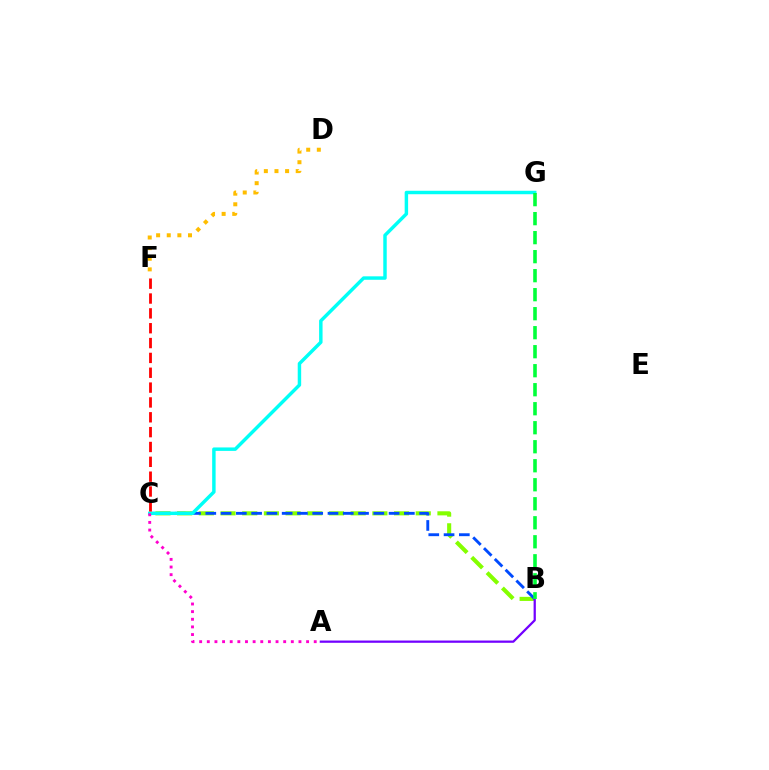{('D', 'F'): [{'color': '#ffbd00', 'line_style': 'dotted', 'thickness': 2.89}], ('B', 'C'): [{'color': '#84ff00', 'line_style': 'dashed', 'thickness': 2.95}, {'color': '#004bff', 'line_style': 'dashed', 'thickness': 2.07}], ('C', 'G'): [{'color': '#00fff6', 'line_style': 'solid', 'thickness': 2.49}], ('A', 'B'): [{'color': '#7200ff', 'line_style': 'solid', 'thickness': 1.62}], ('C', 'F'): [{'color': '#ff0000', 'line_style': 'dashed', 'thickness': 2.02}], ('B', 'G'): [{'color': '#00ff39', 'line_style': 'dashed', 'thickness': 2.58}], ('A', 'C'): [{'color': '#ff00cf', 'line_style': 'dotted', 'thickness': 2.08}]}